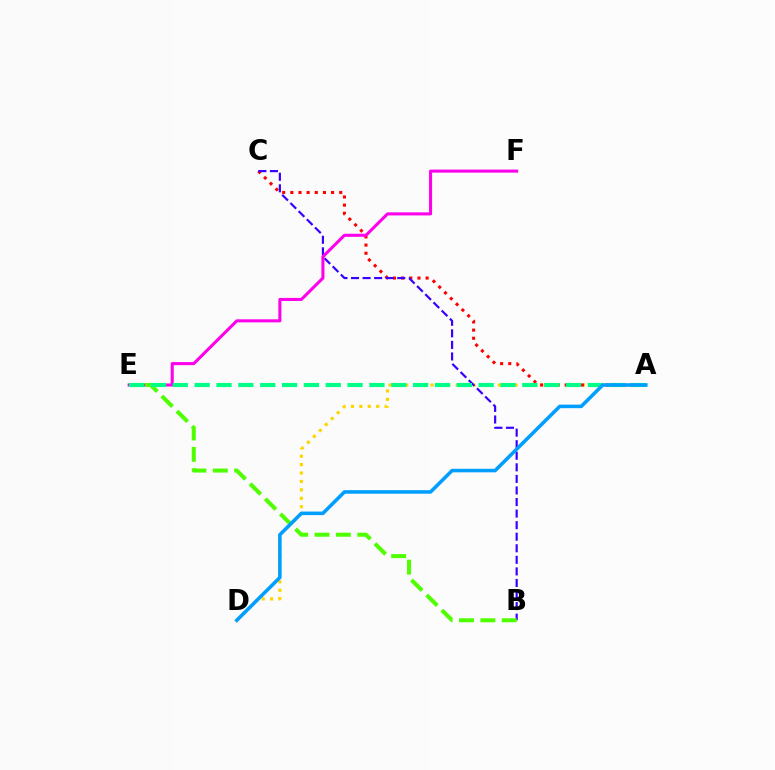{('A', 'D'): [{'color': '#ffd500', 'line_style': 'dotted', 'thickness': 2.29}, {'color': '#009eff', 'line_style': 'solid', 'thickness': 2.56}], ('A', 'C'): [{'color': '#ff0000', 'line_style': 'dotted', 'thickness': 2.22}], ('B', 'C'): [{'color': '#3700ff', 'line_style': 'dashed', 'thickness': 1.57}], ('E', 'F'): [{'color': '#ff00ed', 'line_style': 'solid', 'thickness': 2.2}], ('B', 'E'): [{'color': '#4fff00', 'line_style': 'dashed', 'thickness': 2.9}], ('A', 'E'): [{'color': '#00ff86', 'line_style': 'dashed', 'thickness': 2.97}]}